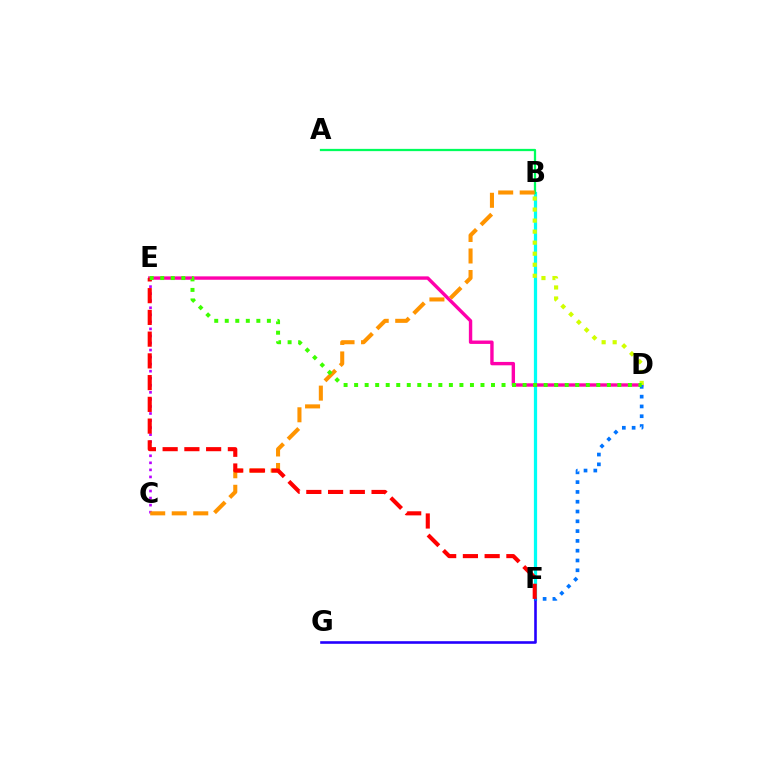{('B', 'F'): [{'color': '#00fff6', 'line_style': 'solid', 'thickness': 2.33}], ('C', 'E'): [{'color': '#b900ff', 'line_style': 'dotted', 'thickness': 1.92}], ('D', 'E'): [{'color': '#ff00ac', 'line_style': 'solid', 'thickness': 2.44}, {'color': '#3dff00', 'line_style': 'dotted', 'thickness': 2.86}], ('F', 'G'): [{'color': '#2500ff', 'line_style': 'solid', 'thickness': 1.88}], ('A', 'B'): [{'color': '#00ff5c', 'line_style': 'solid', 'thickness': 1.63}], ('B', 'C'): [{'color': '#ff9400', 'line_style': 'dashed', 'thickness': 2.92}], ('D', 'F'): [{'color': '#0074ff', 'line_style': 'dotted', 'thickness': 2.66}], ('B', 'D'): [{'color': '#d1ff00', 'line_style': 'dotted', 'thickness': 3.0}], ('E', 'F'): [{'color': '#ff0000', 'line_style': 'dashed', 'thickness': 2.95}]}